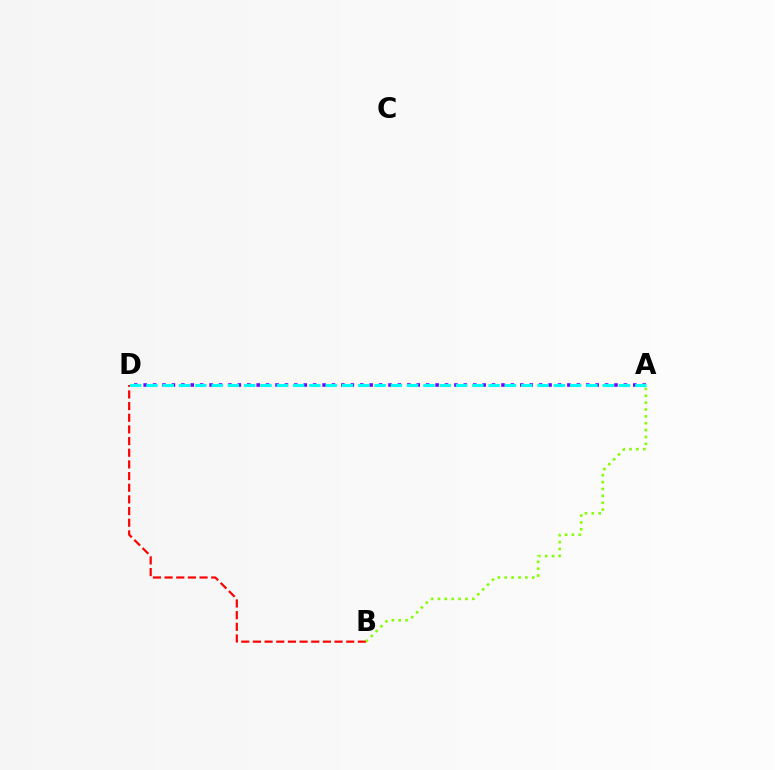{('A', 'D'): [{'color': '#7200ff', 'line_style': 'dotted', 'thickness': 2.56}, {'color': '#00fff6', 'line_style': 'dashed', 'thickness': 2.21}], ('B', 'D'): [{'color': '#ff0000', 'line_style': 'dashed', 'thickness': 1.58}], ('A', 'B'): [{'color': '#84ff00', 'line_style': 'dotted', 'thickness': 1.87}]}